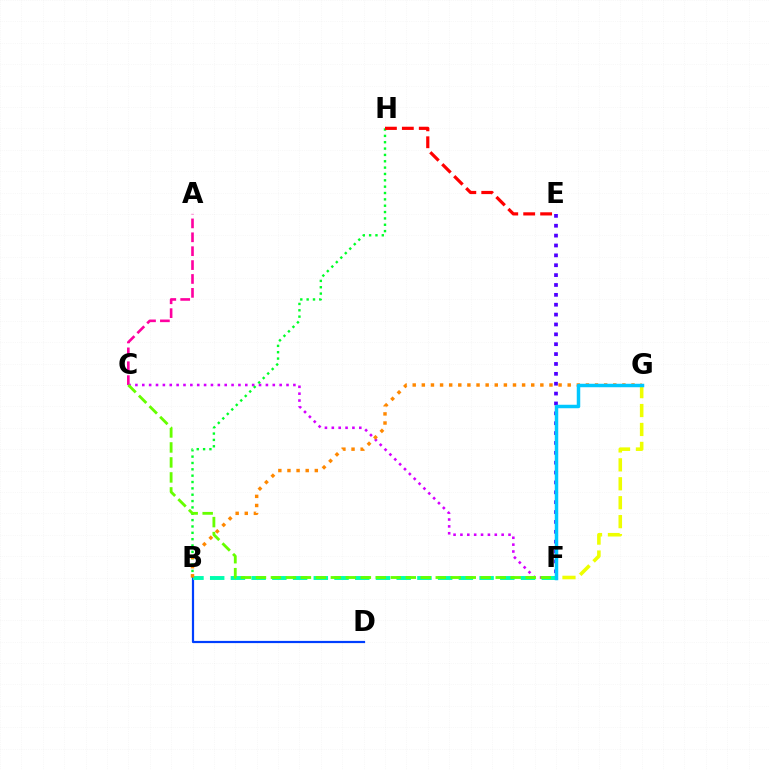{('B', 'D'): [{'color': '#003fff', 'line_style': 'solid', 'thickness': 1.59}], ('A', 'C'): [{'color': '#ff00a0', 'line_style': 'dashed', 'thickness': 1.89}], ('C', 'F'): [{'color': '#d600ff', 'line_style': 'dotted', 'thickness': 1.87}, {'color': '#66ff00', 'line_style': 'dashed', 'thickness': 2.04}], ('B', 'F'): [{'color': '#00ffaf', 'line_style': 'dashed', 'thickness': 2.82}], ('B', 'H'): [{'color': '#00ff27', 'line_style': 'dotted', 'thickness': 1.72}], ('E', 'F'): [{'color': '#4f00ff', 'line_style': 'dotted', 'thickness': 2.68}], ('E', 'H'): [{'color': '#ff0000', 'line_style': 'dashed', 'thickness': 2.3}], ('F', 'G'): [{'color': '#eeff00', 'line_style': 'dashed', 'thickness': 2.57}, {'color': '#00c7ff', 'line_style': 'solid', 'thickness': 2.51}], ('B', 'G'): [{'color': '#ff8800', 'line_style': 'dotted', 'thickness': 2.48}]}